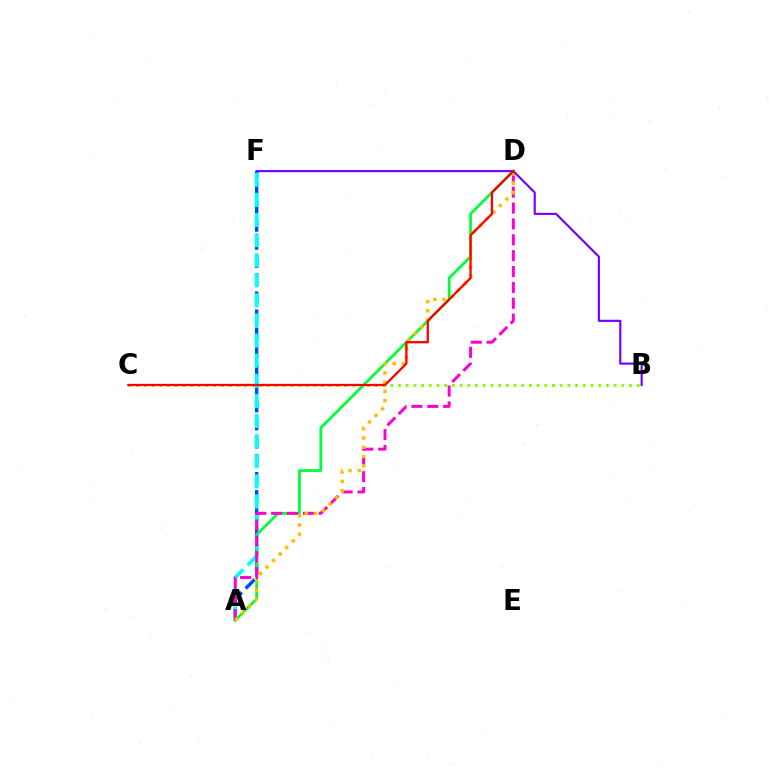{('A', 'F'): [{'color': '#004bff', 'line_style': 'dashed', 'thickness': 2.45}, {'color': '#00fff6', 'line_style': 'dashed', 'thickness': 2.73}], ('B', 'C'): [{'color': '#84ff00', 'line_style': 'dotted', 'thickness': 2.09}], ('A', 'D'): [{'color': '#00ff39', 'line_style': 'solid', 'thickness': 2.0}, {'color': '#ff00cf', 'line_style': 'dashed', 'thickness': 2.16}, {'color': '#ffbd00', 'line_style': 'dotted', 'thickness': 2.51}], ('B', 'F'): [{'color': '#7200ff', 'line_style': 'solid', 'thickness': 1.54}], ('C', 'D'): [{'color': '#ff0000', 'line_style': 'solid', 'thickness': 1.64}]}